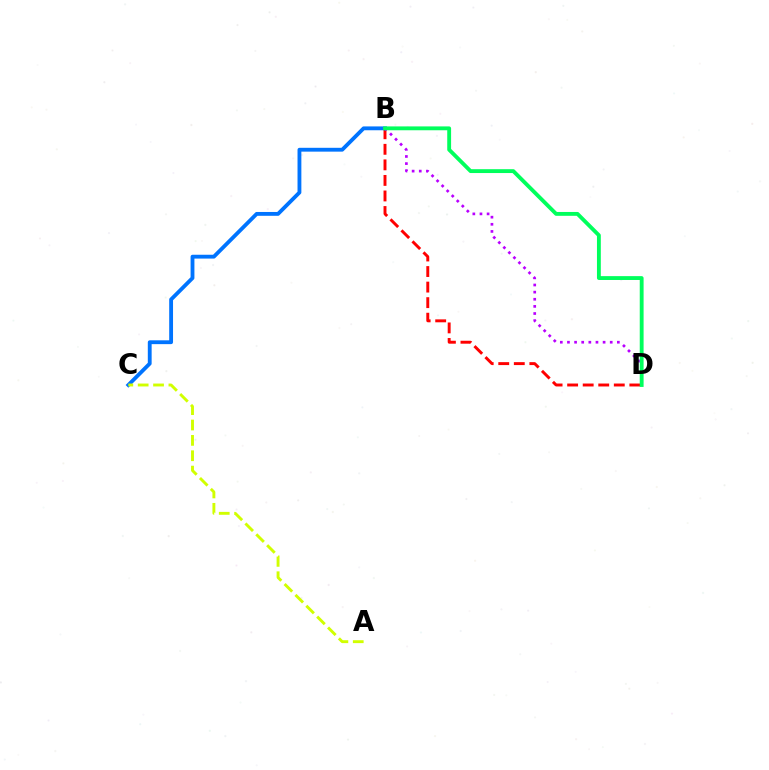{('B', 'D'): [{'color': '#ff0000', 'line_style': 'dashed', 'thickness': 2.11}, {'color': '#b900ff', 'line_style': 'dotted', 'thickness': 1.94}, {'color': '#00ff5c', 'line_style': 'solid', 'thickness': 2.78}], ('B', 'C'): [{'color': '#0074ff', 'line_style': 'solid', 'thickness': 2.76}], ('A', 'C'): [{'color': '#d1ff00', 'line_style': 'dashed', 'thickness': 2.09}]}